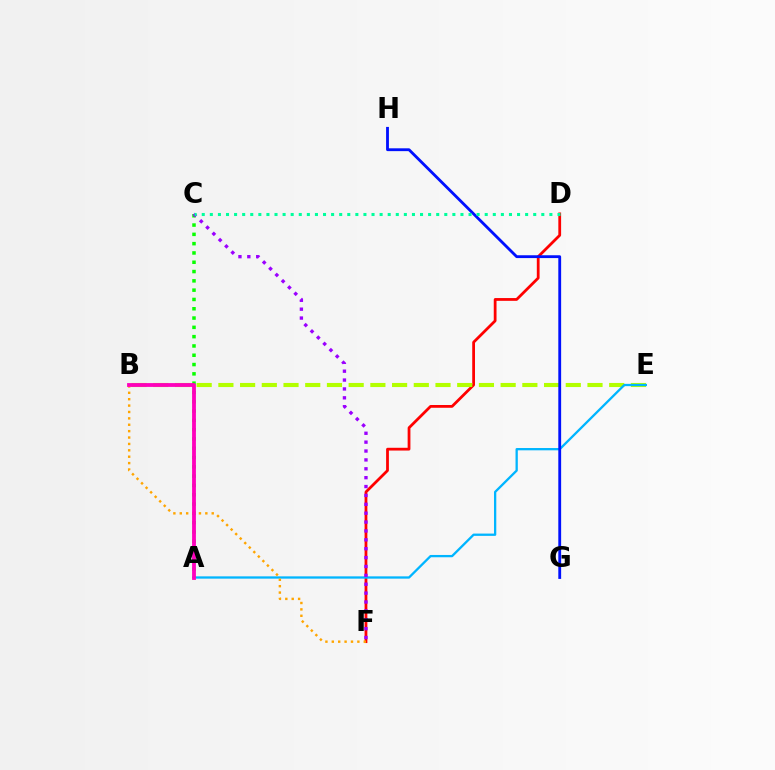{('D', 'F'): [{'color': '#ff0000', 'line_style': 'solid', 'thickness': 2.0}], ('A', 'C'): [{'color': '#08ff00', 'line_style': 'dotted', 'thickness': 2.53}], ('B', 'E'): [{'color': '#b3ff00', 'line_style': 'dashed', 'thickness': 2.95}], ('A', 'E'): [{'color': '#00b5ff', 'line_style': 'solid', 'thickness': 1.65}], ('C', 'F'): [{'color': '#9b00ff', 'line_style': 'dotted', 'thickness': 2.41}], ('G', 'H'): [{'color': '#0010ff', 'line_style': 'solid', 'thickness': 2.04}], ('B', 'F'): [{'color': '#ffa500', 'line_style': 'dotted', 'thickness': 1.74}], ('C', 'D'): [{'color': '#00ff9d', 'line_style': 'dotted', 'thickness': 2.2}], ('A', 'B'): [{'color': '#ff00bd', 'line_style': 'solid', 'thickness': 2.75}]}